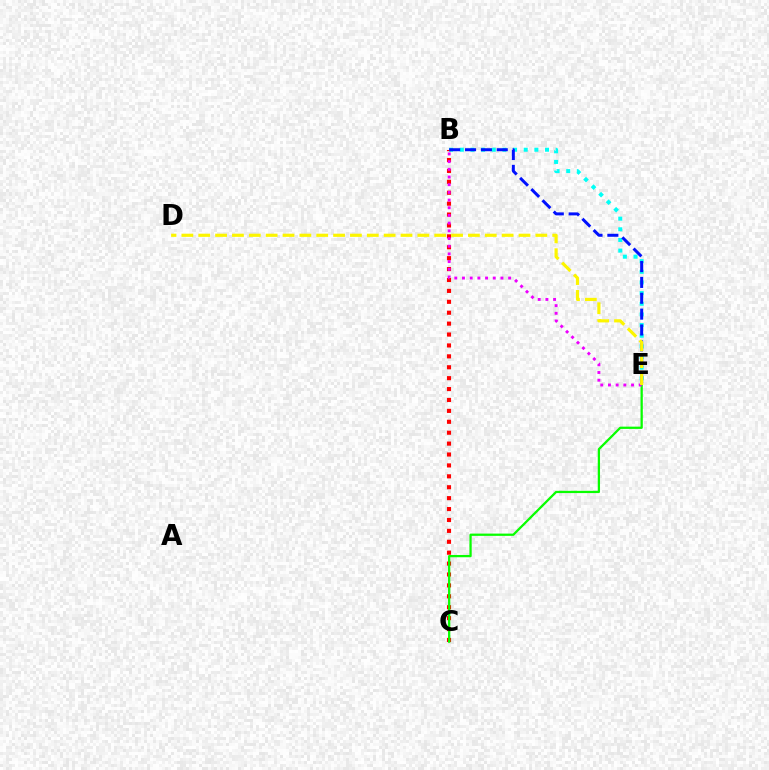{('B', 'E'): [{'color': '#00fff6', 'line_style': 'dotted', 'thickness': 2.89}, {'color': '#0010ff', 'line_style': 'dashed', 'thickness': 2.15}, {'color': '#ee00ff', 'line_style': 'dotted', 'thickness': 2.09}], ('B', 'C'): [{'color': '#ff0000', 'line_style': 'dotted', 'thickness': 2.96}], ('C', 'E'): [{'color': '#08ff00', 'line_style': 'solid', 'thickness': 1.63}], ('D', 'E'): [{'color': '#fcf500', 'line_style': 'dashed', 'thickness': 2.29}]}